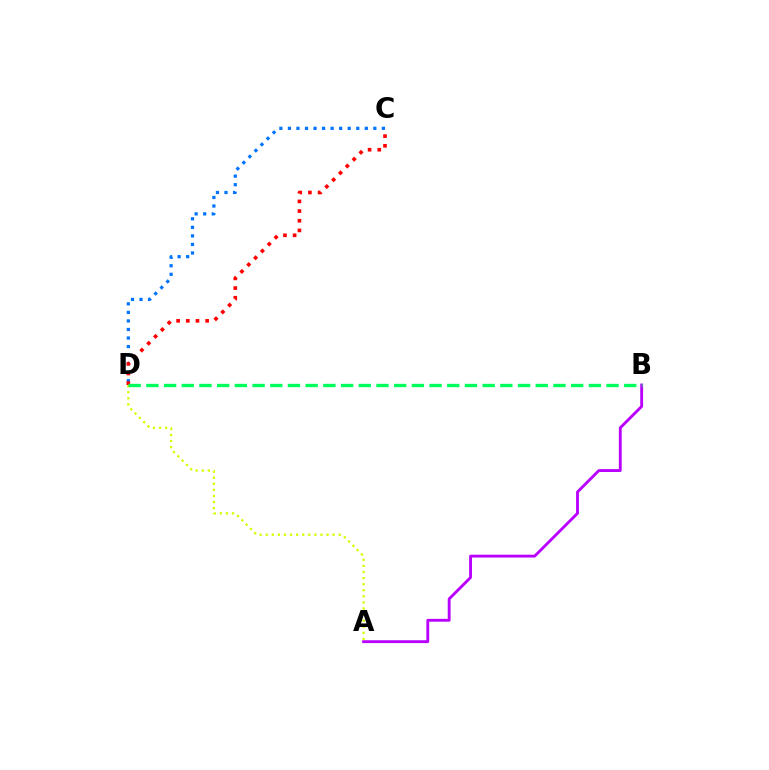{('C', 'D'): [{'color': '#0074ff', 'line_style': 'dotted', 'thickness': 2.32}, {'color': '#ff0000', 'line_style': 'dotted', 'thickness': 2.63}], ('A', 'B'): [{'color': '#b900ff', 'line_style': 'solid', 'thickness': 2.06}], ('A', 'D'): [{'color': '#d1ff00', 'line_style': 'dotted', 'thickness': 1.65}], ('B', 'D'): [{'color': '#00ff5c', 'line_style': 'dashed', 'thickness': 2.4}]}